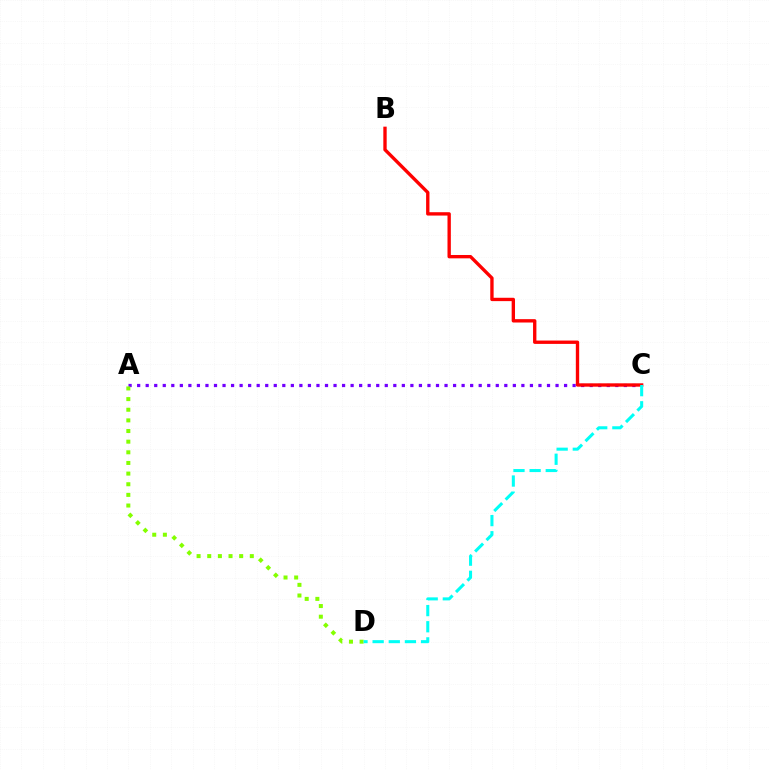{('A', 'C'): [{'color': '#7200ff', 'line_style': 'dotted', 'thickness': 2.32}], ('A', 'D'): [{'color': '#84ff00', 'line_style': 'dotted', 'thickness': 2.89}], ('B', 'C'): [{'color': '#ff0000', 'line_style': 'solid', 'thickness': 2.41}], ('C', 'D'): [{'color': '#00fff6', 'line_style': 'dashed', 'thickness': 2.19}]}